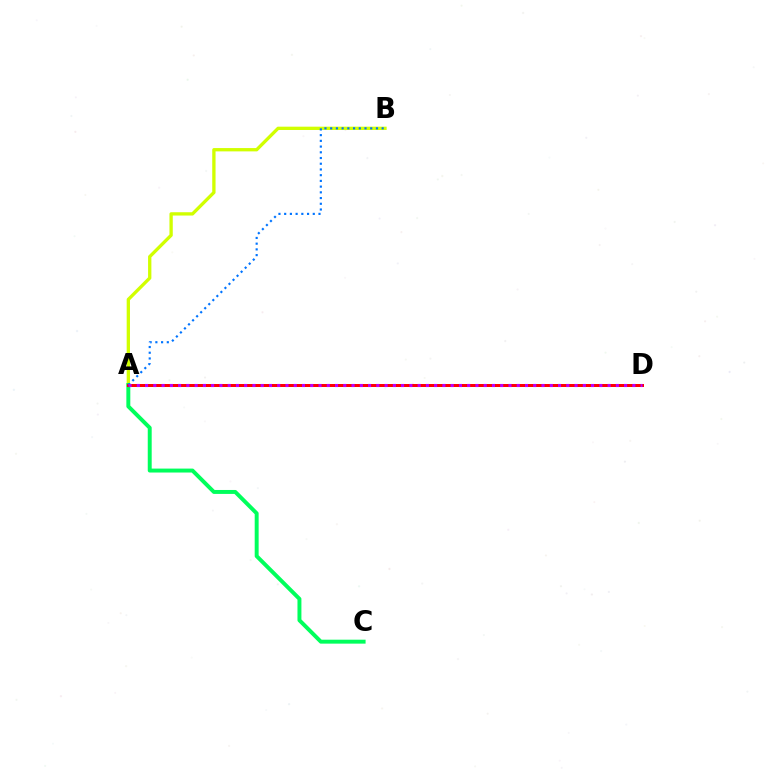{('A', 'B'): [{'color': '#d1ff00', 'line_style': 'solid', 'thickness': 2.38}, {'color': '#0074ff', 'line_style': 'dotted', 'thickness': 1.55}], ('A', 'C'): [{'color': '#00ff5c', 'line_style': 'solid', 'thickness': 2.84}], ('A', 'D'): [{'color': '#ff0000', 'line_style': 'solid', 'thickness': 2.15}, {'color': '#b900ff', 'line_style': 'dotted', 'thickness': 2.24}]}